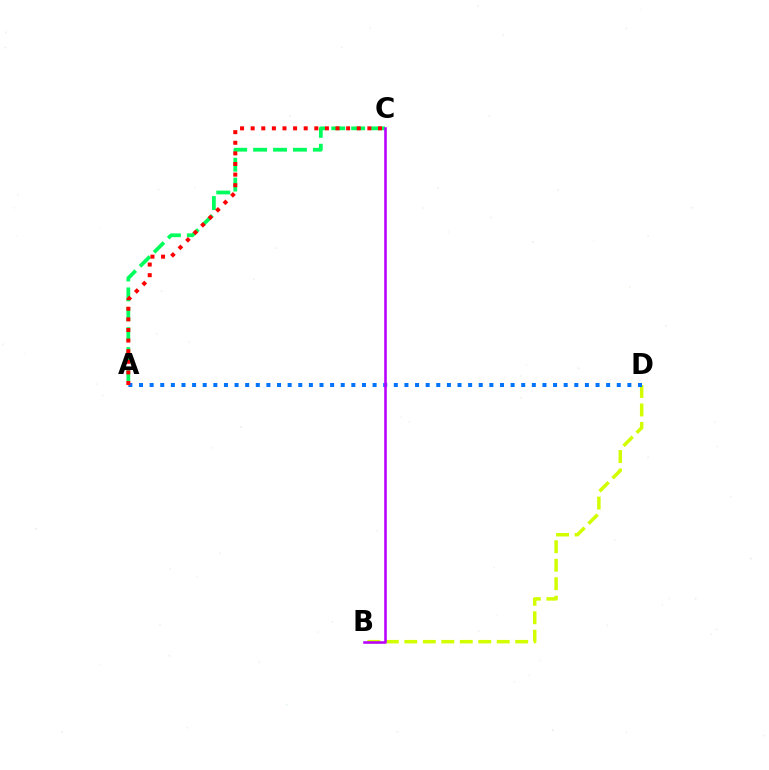{('B', 'D'): [{'color': '#d1ff00', 'line_style': 'dashed', 'thickness': 2.51}], ('A', 'C'): [{'color': '#00ff5c', 'line_style': 'dashed', 'thickness': 2.7}, {'color': '#ff0000', 'line_style': 'dotted', 'thickness': 2.88}], ('A', 'D'): [{'color': '#0074ff', 'line_style': 'dotted', 'thickness': 2.88}], ('B', 'C'): [{'color': '#b900ff', 'line_style': 'solid', 'thickness': 1.85}]}